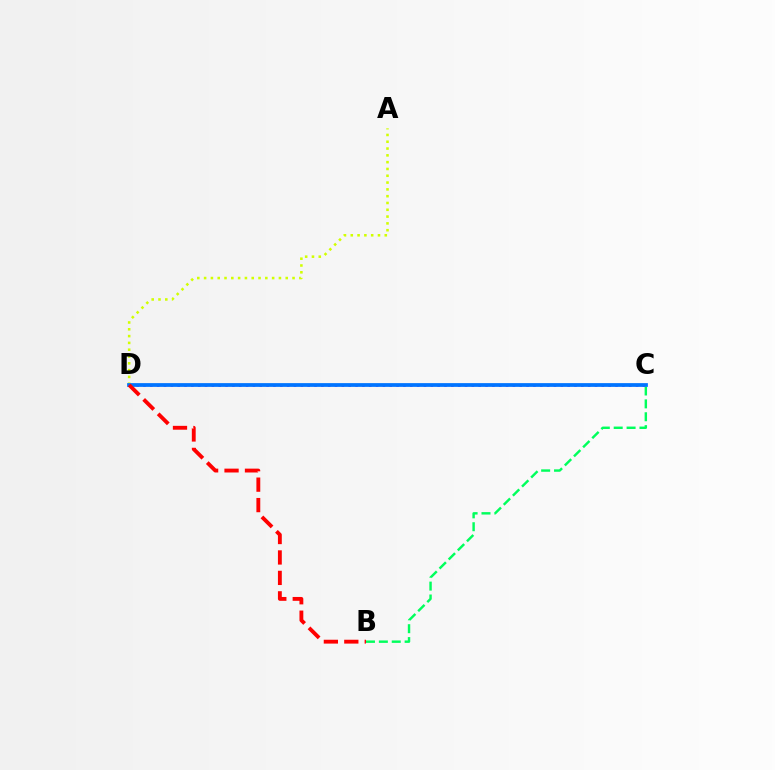{('B', 'C'): [{'color': '#00ff5c', 'line_style': 'dashed', 'thickness': 1.75}], ('A', 'D'): [{'color': '#d1ff00', 'line_style': 'dotted', 'thickness': 1.85}], ('C', 'D'): [{'color': '#b900ff', 'line_style': 'dotted', 'thickness': 1.86}, {'color': '#0074ff', 'line_style': 'solid', 'thickness': 2.7}], ('B', 'D'): [{'color': '#ff0000', 'line_style': 'dashed', 'thickness': 2.78}]}